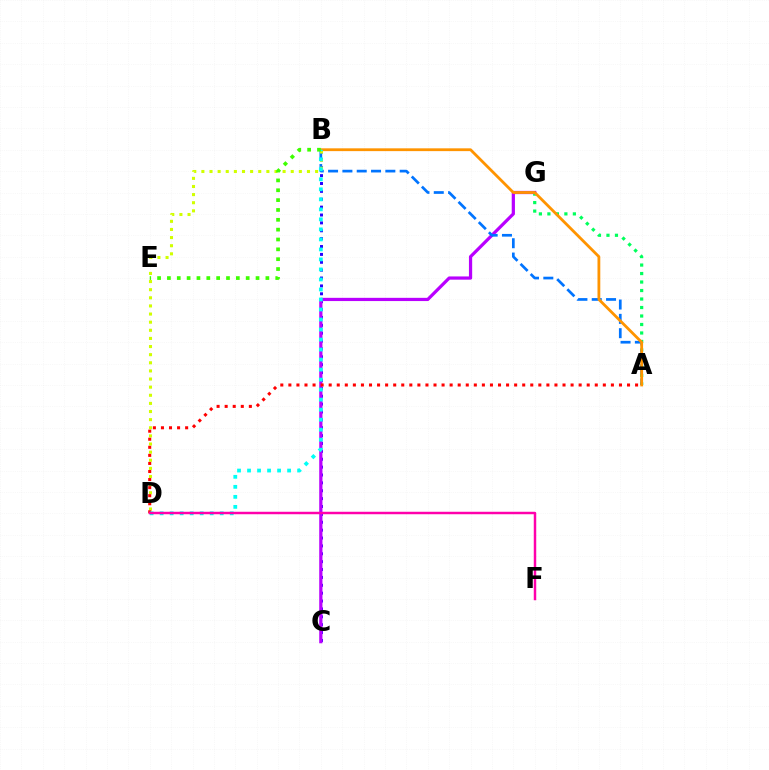{('B', 'C'): [{'color': '#2500ff', 'line_style': 'dotted', 'thickness': 2.14}], ('A', 'G'): [{'color': '#00ff5c', 'line_style': 'dotted', 'thickness': 2.31}], ('C', 'G'): [{'color': '#b900ff', 'line_style': 'solid', 'thickness': 2.32}], ('A', 'B'): [{'color': '#0074ff', 'line_style': 'dashed', 'thickness': 1.95}, {'color': '#ff9400', 'line_style': 'solid', 'thickness': 2.01}], ('B', 'D'): [{'color': '#d1ff00', 'line_style': 'dotted', 'thickness': 2.21}, {'color': '#00fff6', 'line_style': 'dotted', 'thickness': 2.72}], ('A', 'D'): [{'color': '#ff0000', 'line_style': 'dotted', 'thickness': 2.19}], ('B', 'E'): [{'color': '#3dff00', 'line_style': 'dotted', 'thickness': 2.68}], ('D', 'F'): [{'color': '#ff00ac', 'line_style': 'solid', 'thickness': 1.78}]}